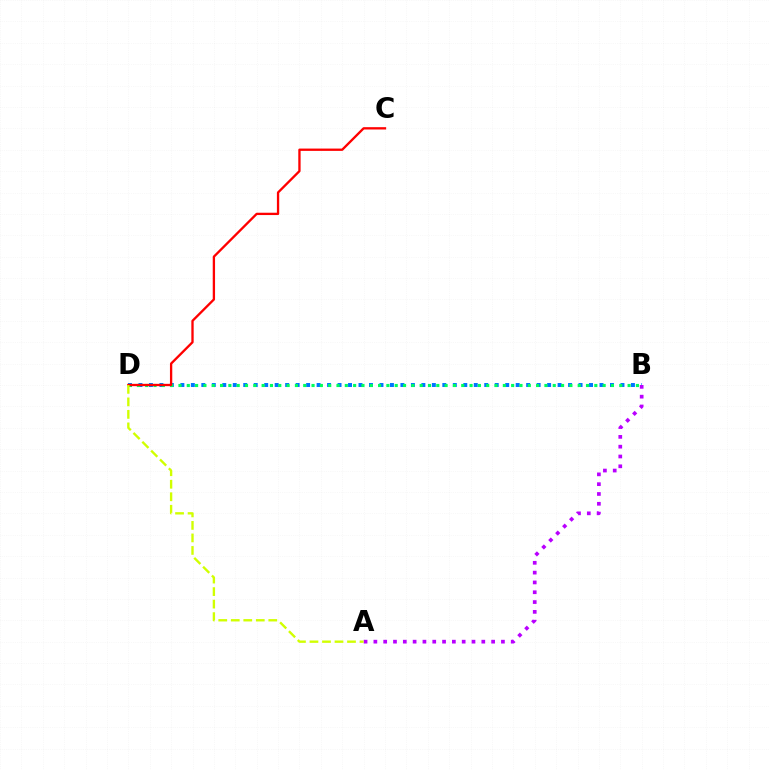{('B', 'D'): [{'color': '#0074ff', 'line_style': 'dotted', 'thickness': 2.85}, {'color': '#00ff5c', 'line_style': 'dotted', 'thickness': 2.26}], ('C', 'D'): [{'color': '#ff0000', 'line_style': 'solid', 'thickness': 1.67}], ('A', 'B'): [{'color': '#b900ff', 'line_style': 'dotted', 'thickness': 2.67}], ('A', 'D'): [{'color': '#d1ff00', 'line_style': 'dashed', 'thickness': 1.7}]}